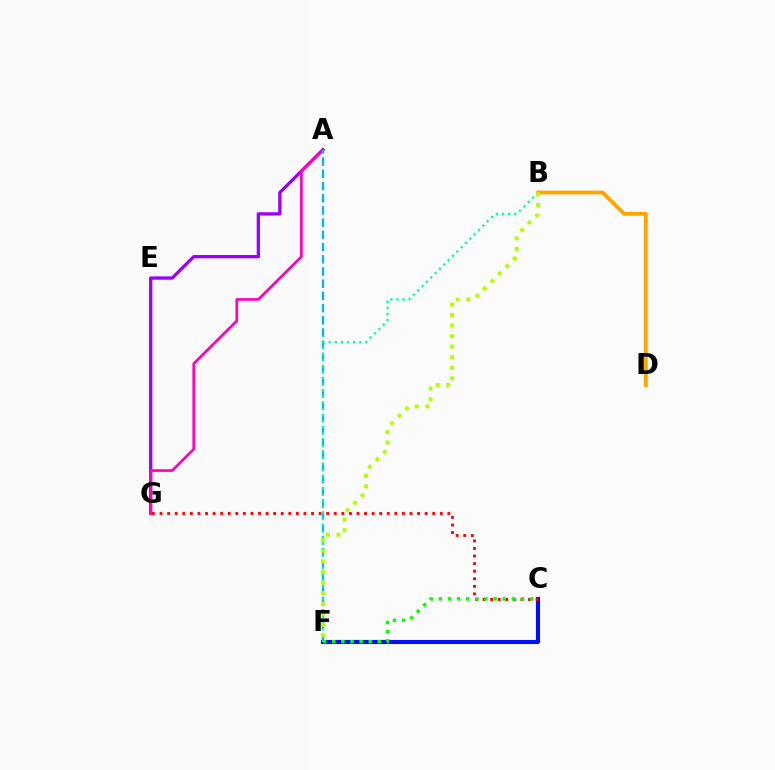{('A', 'G'): [{'color': '#9b00ff', 'line_style': 'solid', 'thickness': 2.37}, {'color': '#ff00bd', 'line_style': 'solid', 'thickness': 1.93}], ('C', 'F'): [{'color': '#0010ff', 'line_style': 'solid', 'thickness': 2.94}, {'color': '#08ff00', 'line_style': 'dotted', 'thickness': 2.48}], ('C', 'G'): [{'color': '#ff0000', 'line_style': 'dotted', 'thickness': 2.06}], ('A', 'F'): [{'color': '#00b5ff', 'line_style': 'dashed', 'thickness': 1.66}], ('B', 'F'): [{'color': '#00ff9d', 'line_style': 'dotted', 'thickness': 1.66}, {'color': '#b3ff00', 'line_style': 'dotted', 'thickness': 2.87}], ('B', 'D'): [{'color': '#ffa500', 'line_style': 'solid', 'thickness': 2.73}]}